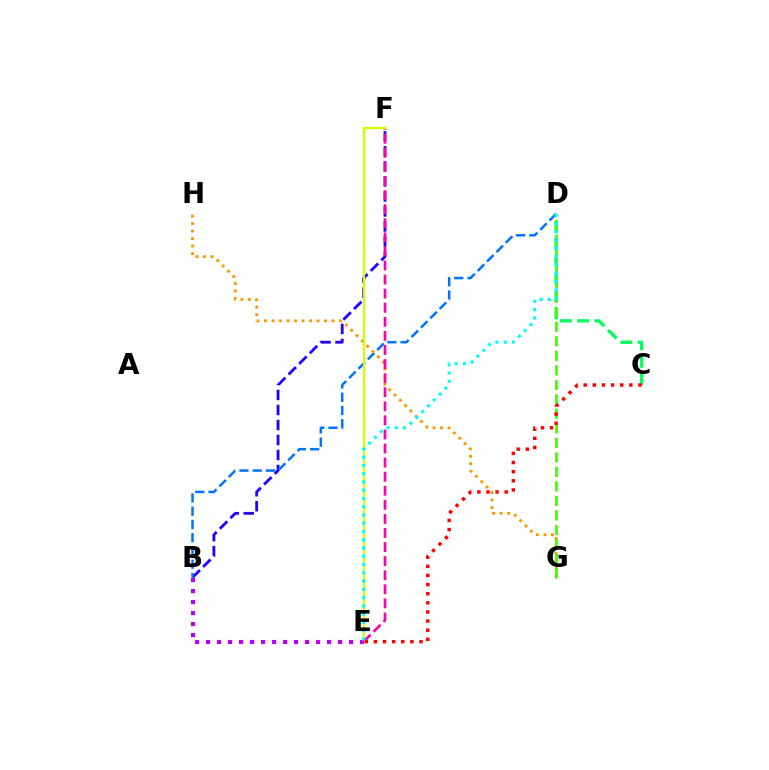{('C', 'D'): [{'color': '#00ff5c', 'line_style': 'dashed', 'thickness': 2.36}], ('B', 'F'): [{'color': '#2500ff', 'line_style': 'dashed', 'thickness': 2.04}], ('B', 'D'): [{'color': '#0074ff', 'line_style': 'dashed', 'thickness': 1.8}], ('G', 'H'): [{'color': '#ff9400', 'line_style': 'dotted', 'thickness': 2.04}], ('D', 'G'): [{'color': '#3dff00', 'line_style': 'dashed', 'thickness': 1.97}], ('E', 'F'): [{'color': '#ff00ac', 'line_style': 'dashed', 'thickness': 1.91}, {'color': '#d1ff00', 'line_style': 'solid', 'thickness': 1.64}], ('B', 'E'): [{'color': '#b900ff', 'line_style': 'dotted', 'thickness': 2.99}], ('C', 'E'): [{'color': '#ff0000', 'line_style': 'dotted', 'thickness': 2.48}], ('D', 'E'): [{'color': '#00fff6', 'line_style': 'dotted', 'thickness': 2.24}]}